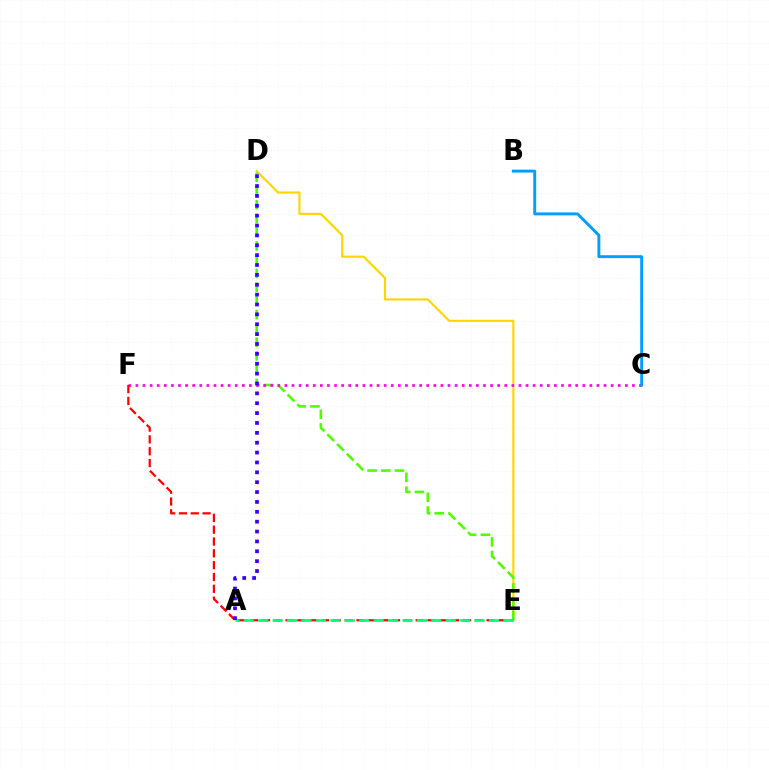{('D', 'E'): [{'color': '#ffd500', 'line_style': 'solid', 'thickness': 1.53}, {'color': '#4fff00', 'line_style': 'dashed', 'thickness': 1.87}], ('C', 'F'): [{'color': '#ff00ed', 'line_style': 'dotted', 'thickness': 1.93}], ('E', 'F'): [{'color': '#ff0000', 'line_style': 'dashed', 'thickness': 1.61}], ('A', 'E'): [{'color': '#00ff86', 'line_style': 'dashed', 'thickness': 1.96}], ('A', 'D'): [{'color': '#3700ff', 'line_style': 'dotted', 'thickness': 2.68}], ('B', 'C'): [{'color': '#009eff', 'line_style': 'solid', 'thickness': 2.1}]}